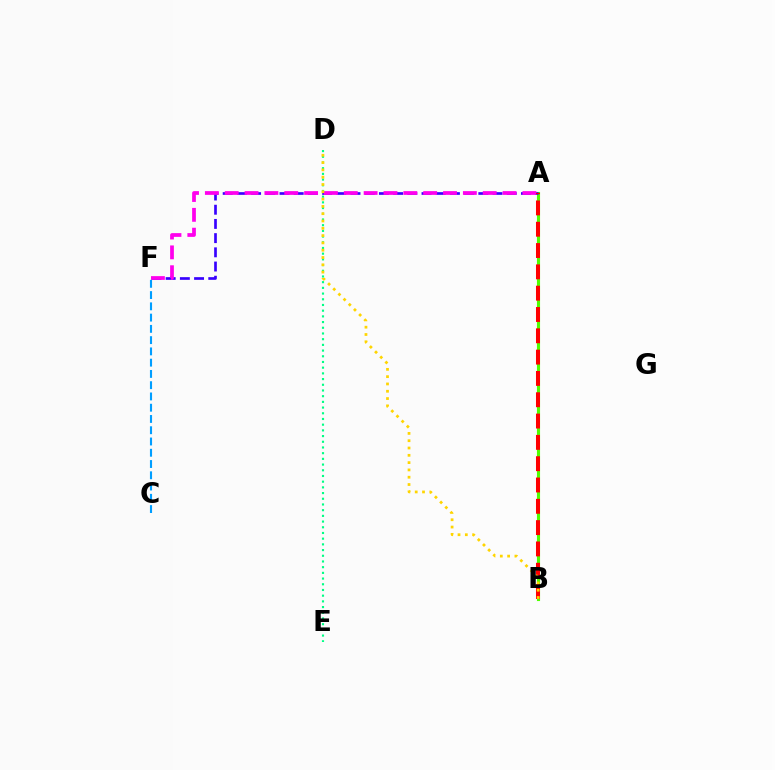{('A', 'B'): [{'color': '#4fff00', 'line_style': 'solid', 'thickness': 2.24}, {'color': '#ff0000', 'line_style': 'dashed', 'thickness': 2.9}], ('A', 'F'): [{'color': '#3700ff', 'line_style': 'dashed', 'thickness': 1.93}, {'color': '#ff00ed', 'line_style': 'dashed', 'thickness': 2.7}], ('C', 'F'): [{'color': '#009eff', 'line_style': 'dashed', 'thickness': 1.53}], ('D', 'E'): [{'color': '#00ff86', 'line_style': 'dotted', 'thickness': 1.55}], ('B', 'D'): [{'color': '#ffd500', 'line_style': 'dotted', 'thickness': 1.98}]}